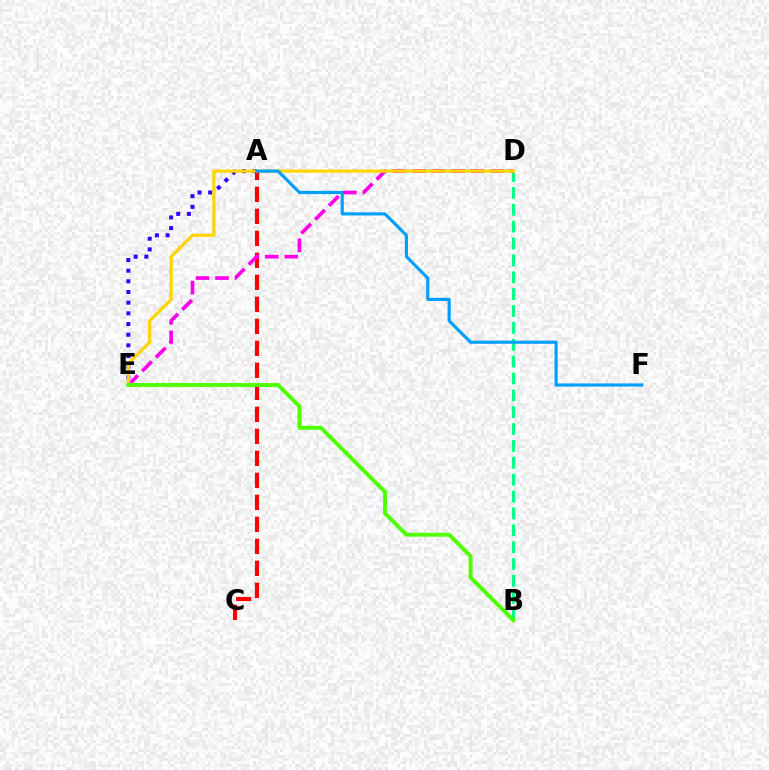{('A', 'E'): [{'color': '#3700ff', 'line_style': 'dotted', 'thickness': 2.9}], ('B', 'D'): [{'color': '#00ff86', 'line_style': 'dashed', 'thickness': 2.29}], ('A', 'C'): [{'color': '#ff0000', 'line_style': 'dashed', 'thickness': 2.99}], ('D', 'E'): [{'color': '#ff00ed', 'line_style': 'dashed', 'thickness': 2.65}, {'color': '#ffd500', 'line_style': 'solid', 'thickness': 2.32}], ('B', 'E'): [{'color': '#4fff00', 'line_style': 'solid', 'thickness': 2.83}], ('A', 'F'): [{'color': '#009eff', 'line_style': 'solid', 'thickness': 2.26}]}